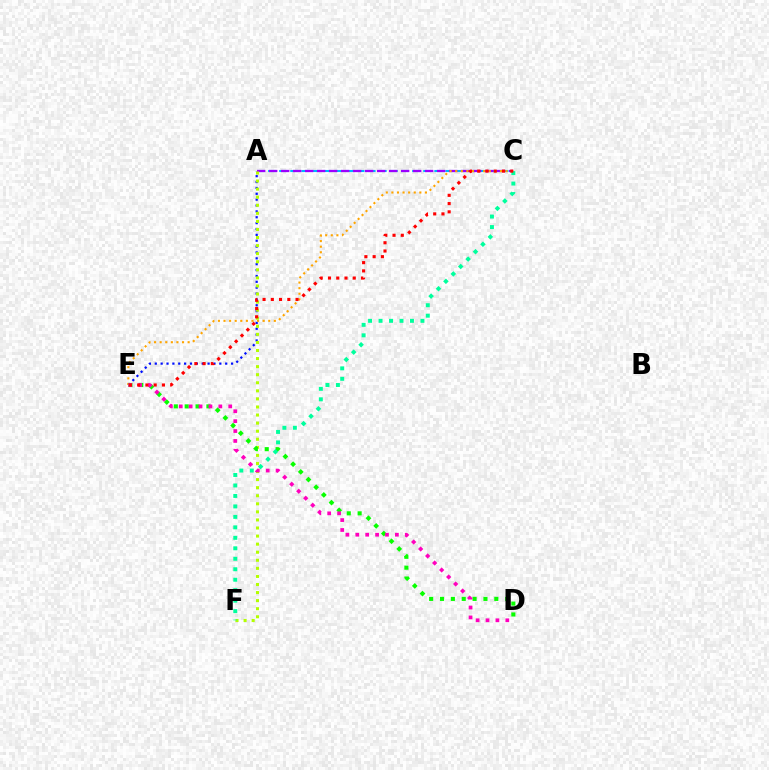{('A', 'E'): [{'color': '#0010ff', 'line_style': 'dotted', 'thickness': 1.59}], ('A', 'C'): [{'color': '#00b5ff', 'line_style': 'dashed', 'thickness': 1.51}, {'color': '#9b00ff', 'line_style': 'dashed', 'thickness': 1.63}], ('C', 'E'): [{'color': '#ffa500', 'line_style': 'dotted', 'thickness': 1.52}, {'color': '#ff0000', 'line_style': 'dotted', 'thickness': 2.24}], ('A', 'F'): [{'color': '#b3ff00', 'line_style': 'dotted', 'thickness': 2.19}], ('D', 'E'): [{'color': '#08ff00', 'line_style': 'dotted', 'thickness': 2.95}, {'color': '#ff00bd', 'line_style': 'dotted', 'thickness': 2.69}], ('C', 'F'): [{'color': '#00ff9d', 'line_style': 'dotted', 'thickness': 2.85}]}